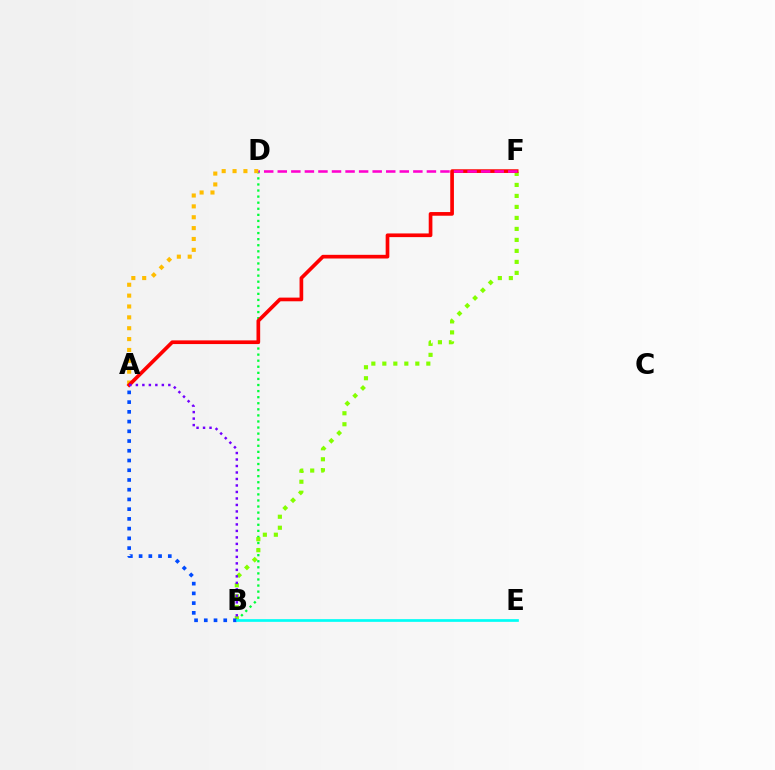{('B', 'D'): [{'color': '#00ff39', 'line_style': 'dotted', 'thickness': 1.65}], ('B', 'F'): [{'color': '#84ff00', 'line_style': 'dotted', 'thickness': 2.99}], ('A', 'D'): [{'color': '#ffbd00', 'line_style': 'dotted', 'thickness': 2.95}], ('A', 'F'): [{'color': '#ff0000', 'line_style': 'solid', 'thickness': 2.65}], ('A', 'B'): [{'color': '#004bff', 'line_style': 'dotted', 'thickness': 2.64}, {'color': '#7200ff', 'line_style': 'dotted', 'thickness': 1.76}], ('D', 'F'): [{'color': '#ff00cf', 'line_style': 'dashed', 'thickness': 1.84}], ('B', 'E'): [{'color': '#00fff6', 'line_style': 'solid', 'thickness': 1.94}]}